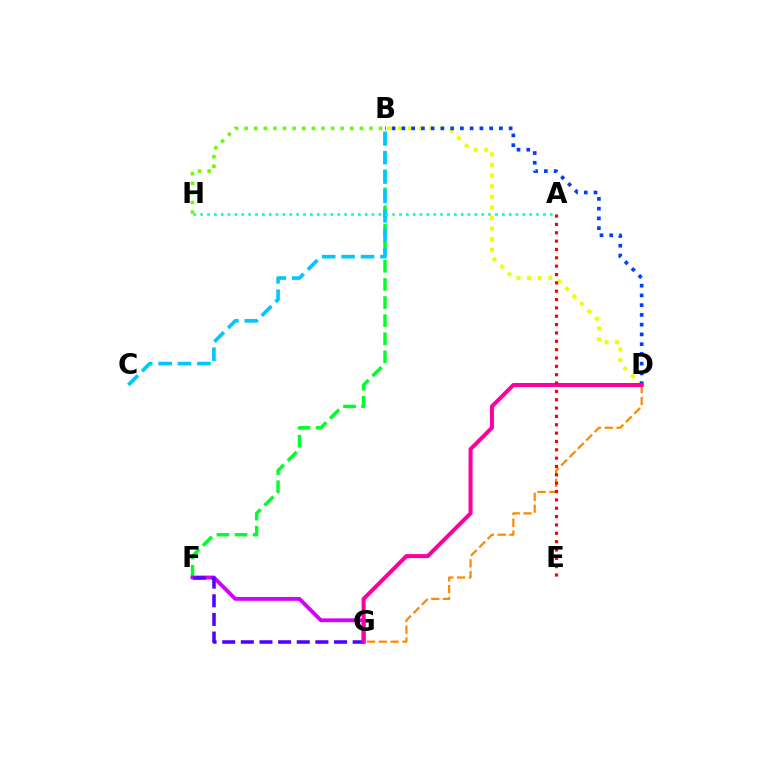{('D', 'G'): [{'color': '#ff8800', 'line_style': 'dashed', 'thickness': 1.6}, {'color': '#ff00a0', 'line_style': 'solid', 'thickness': 2.9}], ('B', 'F'): [{'color': '#00ff27', 'line_style': 'dashed', 'thickness': 2.46}], ('B', 'C'): [{'color': '#00c7ff', 'line_style': 'dashed', 'thickness': 2.64}], ('F', 'G'): [{'color': '#d600ff', 'line_style': 'solid', 'thickness': 2.77}, {'color': '#4f00ff', 'line_style': 'dashed', 'thickness': 2.53}], ('B', 'D'): [{'color': '#eeff00', 'line_style': 'dotted', 'thickness': 2.88}, {'color': '#003fff', 'line_style': 'dotted', 'thickness': 2.65}], ('A', 'H'): [{'color': '#00ffaf', 'line_style': 'dotted', 'thickness': 1.86}], ('A', 'E'): [{'color': '#ff0000', 'line_style': 'dotted', 'thickness': 2.27}], ('B', 'H'): [{'color': '#66ff00', 'line_style': 'dotted', 'thickness': 2.61}]}